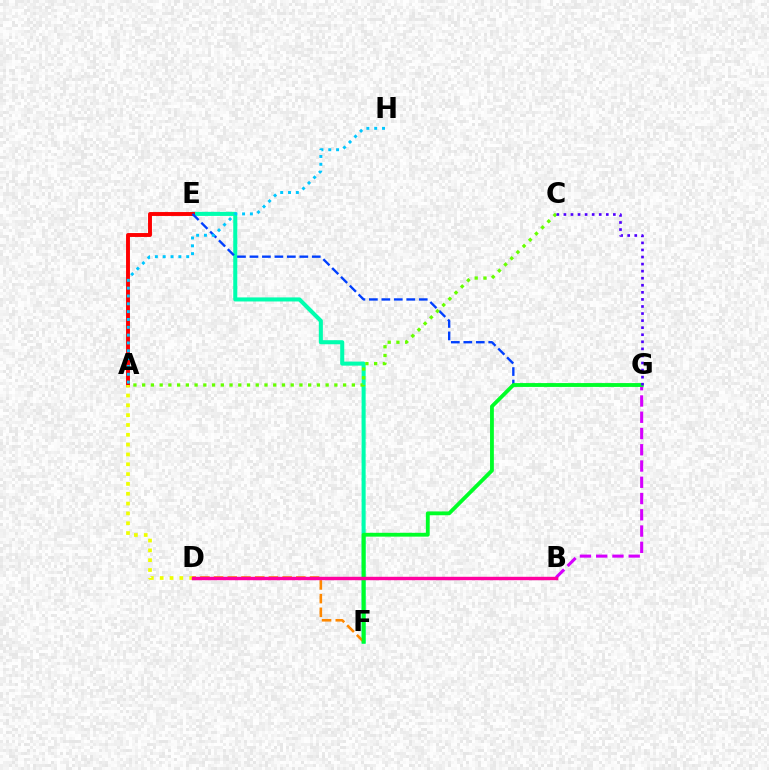{('E', 'F'): [{'color': '#00ffaf', 'line_style': 'solid', 'thickness': 2.93}], ('A', 'E'): [{'color': '#ff0000', 'line_style': 'solid', 'thickness': 2.81}], ('B', 'G'): [{'color': '#d600ff', 'line_style': 'dashed', 'thickness': 2.21}], ('A', 'D'): [{'color': '#eeff00', 'line_style': 'dotted', 'thickness': 2.67}], ('E', 'G'): [{'color': '#003fff', 'line_style': 'dashed', 'thickness': 1.69}], ('D', 'F'): [{'color': '#ff8800', 'line_style': 'dashed', 'thickness': 1.86}], ('A', 'C'): [{'color': '#66ff00', 'line_style': 'dotted', 'thickness': 2.37}], ('A', 'H'): [{'color': '#00c7ff', 'line_style': 'dotted', 'thickness': 2.13}], ('F', 'G'): [{'color': '#00ff27', 'line_style': 'solid', 'thickness': 2.75}], ('B', 'D'): [{'color': '#ff00a0', 'line_style': 'solid', 'thickness': 2.46}], ('C', 'G'): [{'color': '#4f00ff', 'line_style': 'dotted', 'thickness': 1.92}]}